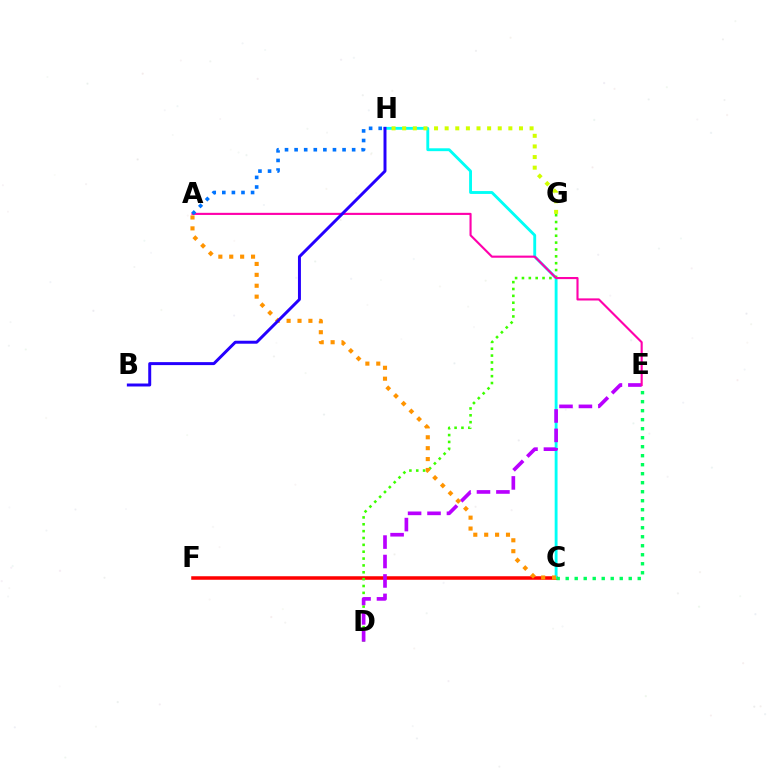{('C', 'F'): [{'color': '#ff0000', 'line_style': 'solid', 'thickness': 2.53}], ('C', 'H'): [{'color': '#00fff6', 'line_style': 'solid', 'thickness': 2.06}], ('G', 'H'): [{'color': '#d1ff00', 'line_style': 'dotted', 'thickness': 2.88}], ('D', 'G'): [{'color': '#3dff00', 'line_style': 'dotted', 'thickness': 1.86}], ('D', 'E'): [{'color': '#b900ff', 'line_style': 'dashed', 'thickness': 2.64}], ('C', 'E'): [{'color': '#00ff5c', 'line_style': 'dotted', 'thickness': 2.45}], ('A', 'E'): [{'color': '#ff00ac', 'line_style': 'solid', 'thickness': 1.53}], ('A', 'C'): [{'color': '#ff9400', 'line_style': 'dotted', 'thickness': 2.96}], ('B', 'H'): [{'color': '#2500ff', 'line_style': 'solid', 'thickness': 2.14}], ('A', 'H'): [{'color': '#0074ff', 'line_style': 'dotted', 'thickness': 2.61}]}